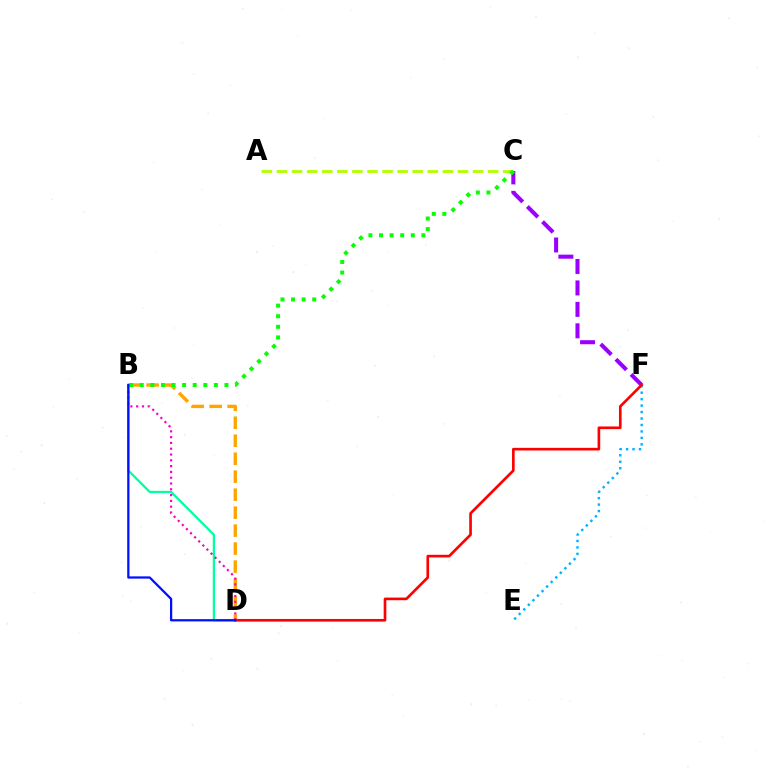{('E', 'F'): [{'color': '#00b5ff', 'line_style': 'dotted', 'thickness': 1.76}], ('B', 'D'): [{'color': '#00ff9d', 'line_style': 'solid', 'thickness': 1.63}, {'color': '#ffa500', 'line_style': 'dashed', 'thickness': 2.44}, {'color': '#ff00bd', 'line_style': 'dotted', 'thickness': 1.57}, {'color': '#0010ff', 'line_style': 'solid', 'thickness': 1.62}], ('A', 'C'): [{'color': '#b3ff00', 'line_style': 'dashed', 'thickness': 2.05}], ('C', 'F'): [{'color': '#9b00ff', 'line_style': 'dashed', 'thickness': 2.91}], ('D', 'F'): [{'color': '#ff0000', 'line_style': 'solid', 'thickness': 1.91}], ('B', 'C'): [{'color': '#08ff00', 'line_style': 'dotted', 'thickness': 2.88}]}